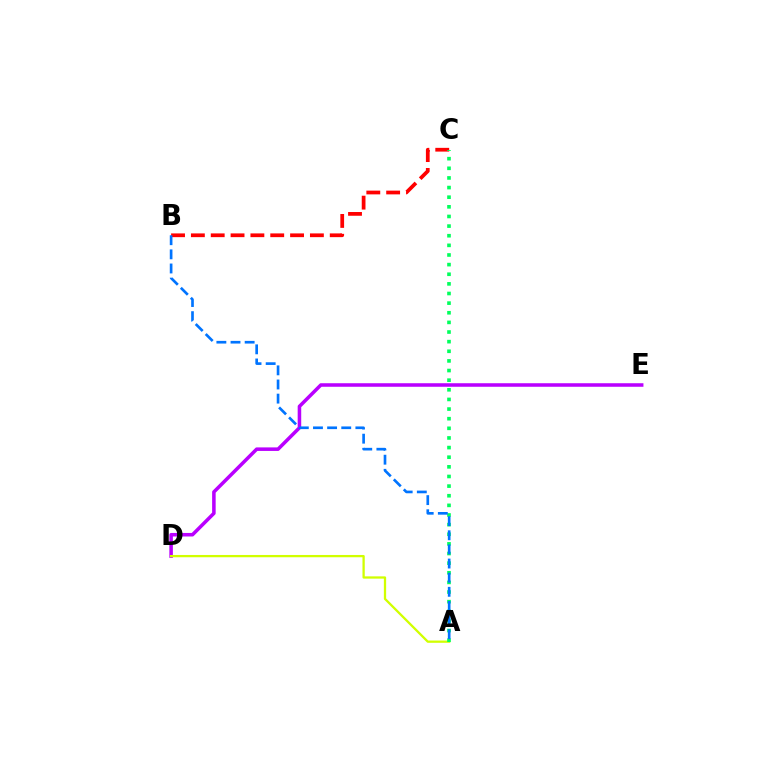{('D', 'E'): [{'color': '#b900ff', 'line_style': 'solid', 'thickness': 2.55}], ('B', 'C'): [{'color': '#ff0000', 'line_style': 'dashed', 'thickness': 2.69}], ('A', 'D'): [{'color': '#d1ff00', 'line_style': 'solid', 'thickness': 1.64}], ('A', 'C'): [{'color': '#00ff5c', 'line_style': 'dotted', 'thickness': 2.62}], ('A', 'B'): [{'color': '#0074ff', 'line_style': 'dashed', 'thickness': 1.92}]}